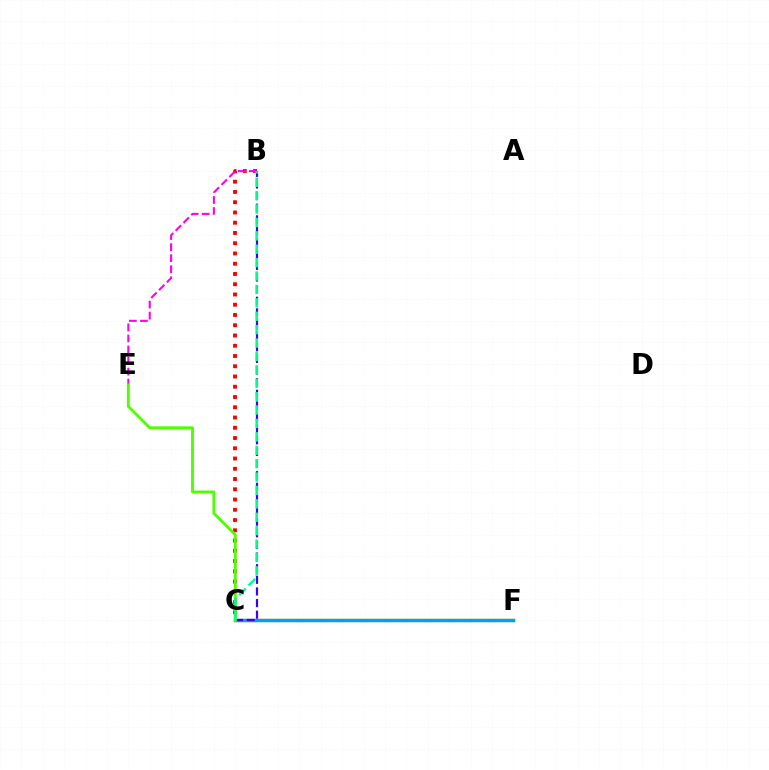{('B', 'C'): [{'color': '#ff0000', 'line_style': 'dotted', 'thickness': 2.79}, {'color': '#3700ff', 'line_style': 'dashed', 'thickness': 1.58}, {'color': '#00ff86', 'line_style': 'dashed', 'thickness': 1.82}], ('C', 'F'): [{'color': '#ffd500', 'line_style': 'solid', 'thickness': 2.44}, {'color': '#009eff', 'line_style': 'solid', 'thickness': 2.47}], ('B', 'E'): [{'color': '#ff00ed', 'line_style': 'dashed', 'thickness': 1.5}], ('C', 'E'): [{'color': '#4fff00', 'line_style': 'solid', 'thickness': 2.07}]}